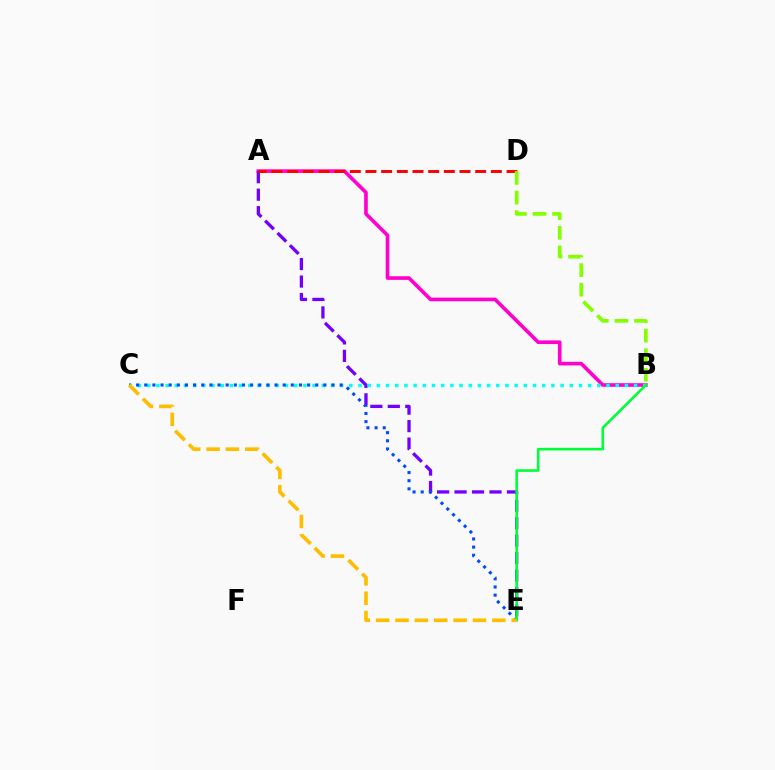{('A', 'B'): [{'color': '#ff00cf', 'line_style': 'solid', 'thickness': 2.62}], ('A', 'E'): [{'color': '#7200ff', 'line_style': 'dashed', 'thickness': 2.37}], ('A', 'D'): [{'color': '#ff0000', 'line_style': 'dashed', 'thickness': 2.13}], ('B', 'C'): [{'color': '#00fff6', 'line_style': 'dotted', 'thickness': 2.5}], ('C', 'E'): [{'color': '#004bff', 'line_style': 'dotted', 'thickness': 2.21}, {'color': '#ffbd00', 'line_style': 'dashed', 'thickness': 2.63}], ('B', 'E'): [{'color': '#00ff39', 'line_style': 'solid', 'thickness': 1.88}], ('B', 'D'): [{'color': '#84ff00', 'line_style': 'dashed', 'thickness': 2.66}]}